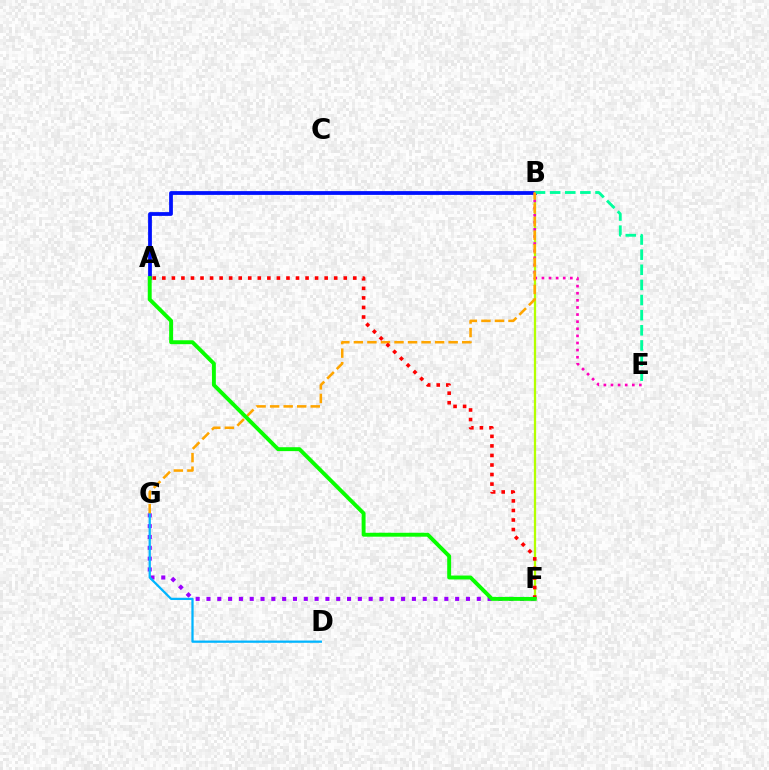{('A', 'B'): [{'color': '#0010ff', 'line_style': 'solid', 'thickness': 2.71}], ('B', 'F'): [{'color': '#b3ff00', 'line_style': 'solid', 'thickness': 1.64}], ('F', 'G'): [{'color': '#9b00ff', 'line_style': 'dotted', 'thickness': 2.94}], ('B', 'E'): [{'color': '#ff00bd', 'line_style': 'dotted', 'thickness': 1.93}, {'color': '#00ff9d', 'line_style': 'dashed', 'thickness': 2.06}], ('D', 'G'): [{'color': '#00b5ff', 'line_style': 'solid', 'thickness': 1.63}], ('B', 'G'): [{'color': '#ffa500', 'line_style': 'dashed', 'thickness': 1.84}], ('A', 'F'): [{'color': '#ff0000', 'line_style': 'dotted', 'thickness': 2.59}, {'color': '#08ff00', 'line_style': 'solid', 'thickness': 2.82}]}